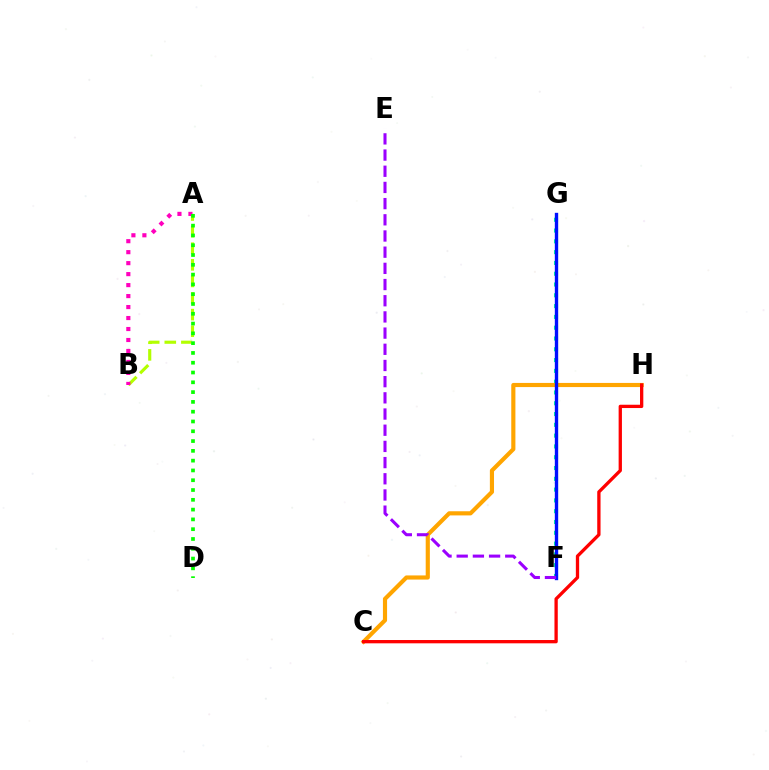{('F', 'G'): [{'color': '#00ff9d', 'line_style': 'dotted', 'thickness': 2.93}, {'color': '#00b5ff', 'line_style': 'solid', 'thickness': 2.03}, {'color': '#0010ff', 'line_style': 'solid', 'thickness': 2.42}], ('A', 'B'): [{'color': '#b3ff00', 'line_style': 'dashed', 'thickness': 2.26}, {'color': '#ff00bd', 'line_style': 'dotted', 'thickness': 2.98}], ('C', 'H'): [{'color': '#ffa500', 'line_style': 'solid', 'thickness': 2.98}, {'color': '#ff0000', 'line_style': 'solid', 'thickness': 2.38}], ('E', 'F'): [{'color': '#9b00ff', 'line_style': 'dashed', 'thickness': 2.2}], ('A', 'D'): [{'color': '#08ff00', 'line_style': 'dotted', 'thickness': 2.66}]}